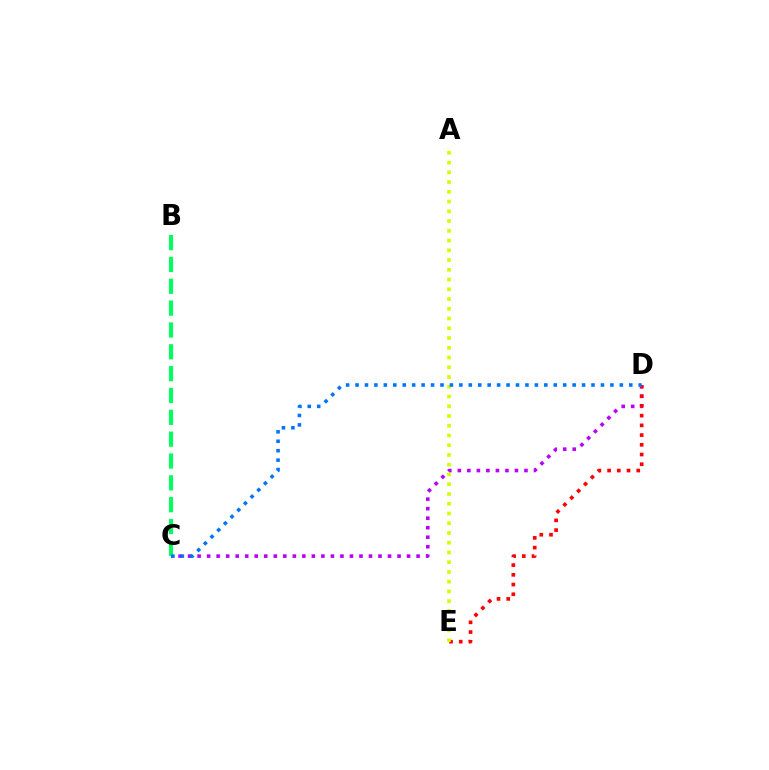{('C', 'D'): [{'color': '#b900ff', 'line_style': 'dotted', 'thickness': 2.59}, {'color': '#0074ff', 'line_style': 'dotted', 'thickness': 2.56}], ('B', 'C'): [{'color': '#00ff5c', 'line_style': 'dashed', 'thickness': 2.97}], ('D', 'E'): [{'color': '#ff0000', 'line_style': 'dotted', 'thickness': 2.64}], ('A', 'E'): [{'color': '#d1ff00', 'line_style': 'dotted', 'thickness': 2.65}]}